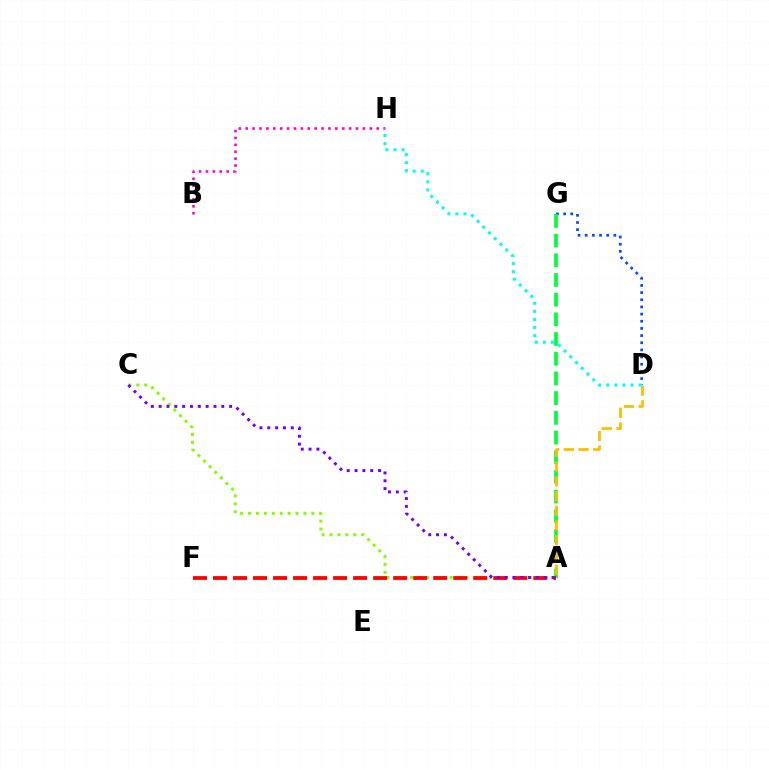{('A', 'C'): [{'color': '#84ff00', 'line_style': 'dotted', 'thickness': 2.15}, {'color': '#7200ff', 'line_style': 'dotted', 'thickness': 2.13}], ('D', 'G'): [{'color': '#004bff', 'line_style': 'dotted', 'thickness': 1.95}], ('A', 'G'): [{'color': '#00ff39', 'line_style': 'dashed', 'thickness': 2.68}], ('A', 'F'): [{'color': '#ff0000', 'line_style': 'dashed', 'thickness': 2.72}], ('A', 'D'): [{'color': '#ffbd00', 'line_style': 'dashed', 'thickness': 2.0}], ('B', 'H'): [{'color': '#ff00cf', 'line_style': 'dotted', 'thickness': 1.87}], ('D', 'H'): [{'color': '#00fff6', 'line_style': 'dotted', 'thickness': 2.2}]}